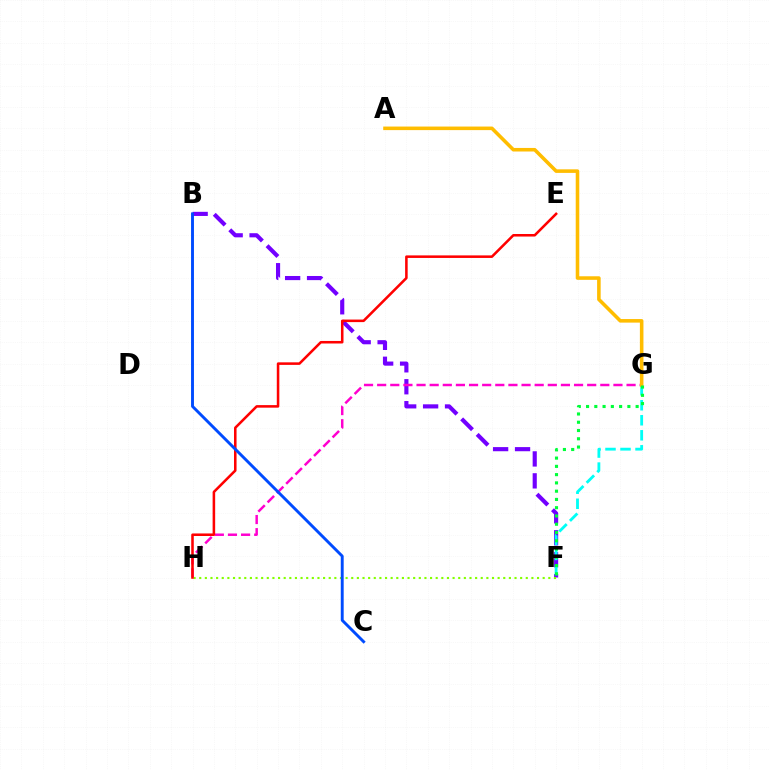{('B', 'F'): [{'color': '#7200ff', 'line_style': 'dashed', 'thickness': 2.98}], ('G', 'H'): [{'color': '#ff00cf', 'line_style': 'dashed', 'thickness': 1.78}], ('F', 'G'): [{'color': '#00fff6', 'line_style': 'dashed', 'thickness': 2.04}, {'color': '#00ff39', 'line_style': 'dotted', 'thickness': 2.25}], ('A', 'G'): [{'color': '#ffbd00', 'line_style': 'solid', 'thickness': 2.57}], ('F', 'H'): [{'color': '#84ff00', 'line_style': 'dotted', 'thickness': 1.53}], ('E', 'H'): [{'color': '#ff0000', 'line_style': 'solid', 'thickness': 1.84}], ('B', 'C'): [{'color': '#004bff', 'line_style': 'solid', 'thickness': 2.09}]}